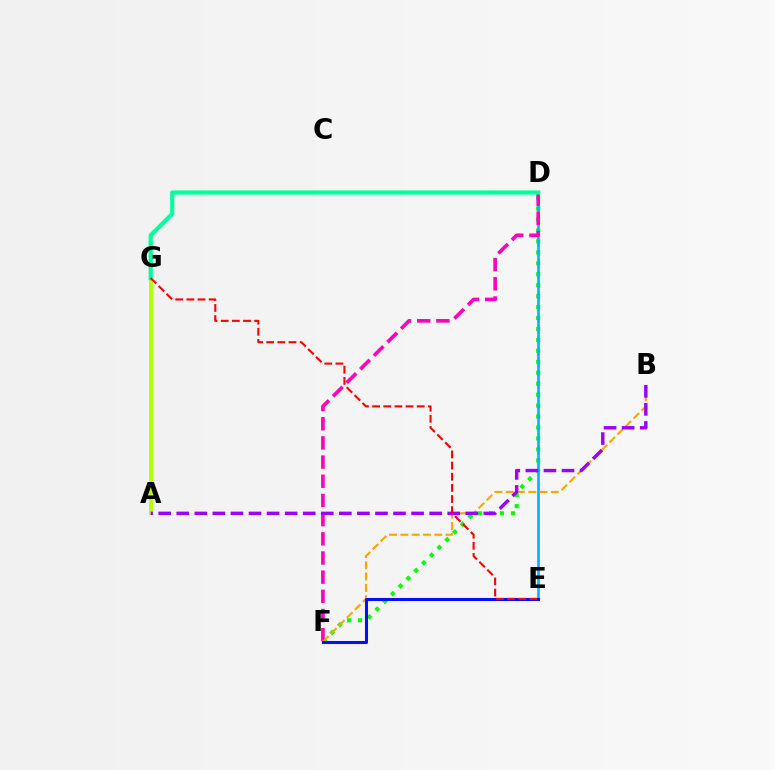{('D', 'F'): [{'color': '#08ff00', 'line_style': 'dotted', 'thickness': 2.97}, {'color': '#ff00bd', 'line_style': 'dashed', 'thickness': 2.61}], ('D', 'E'): [{'color': '#00b5ff', 'line_style': 'solid', 'thickness': 1.93}], ('B', 'F'): [{'color': '#ffa500', 'line_style': 'dashed', 'thickness': 1.53}], ('A', 'G'): [{'color': '#b3ff00', 'line_style': 'solid', 'thickness': 2.74}], ('A', 'B'): [{'color': '#9b00ff', 'line_style': 'dashed', 'thickness': 2.45}], ('D', 'G'): [{'color': '#00ff9d', 'line_style': 'solid', 'thickness': 2.99}], ('E', 'F'): [{'color': '#0010ff', 'line_style': 'solid', 'thickness': 2.19}], ('E', 'G'): [{'color': '#ff0000', 'line_style': 'dashed', 'thickness': 1.51}]}